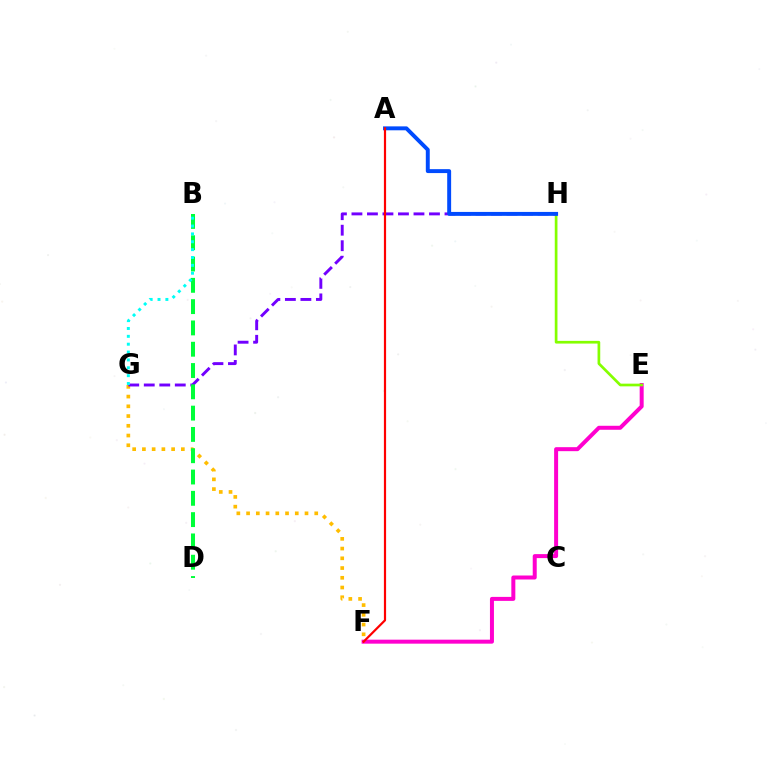{('E', 'F'): [{'color': '#ff00cf', 'line_style': 'solid', 'thickness': 2.87}], ('F', 'G'): [{'color': '#ffbd00', 'line_style': 'dotted', 'thickness': 2.65}], ('E', 'H'): [{'color': '#84ff00', 'line_style': 'solid', 'thickness': 1.94}], ('G', 'H'): [{'color': '#7200ff', 'line_style': 'dashed', 'thickness': 2.11}], ('A', 'H'): [{'color': '#004bff', 'line_style': 'solid', 'thickness': 2.83}], ('B', 'D'): [{'color': '#00ff39', 'line_style': 'dashed', 'thickness': 2.89}], ('A', 'F'): [{'color': '#ff0000', 'line_style': 'solid', 'thickness': 1.58}], ('B', 'G'): [{'color': '#00fff6', 'line_style': 'dotted', 'thickness': 2.14}]}